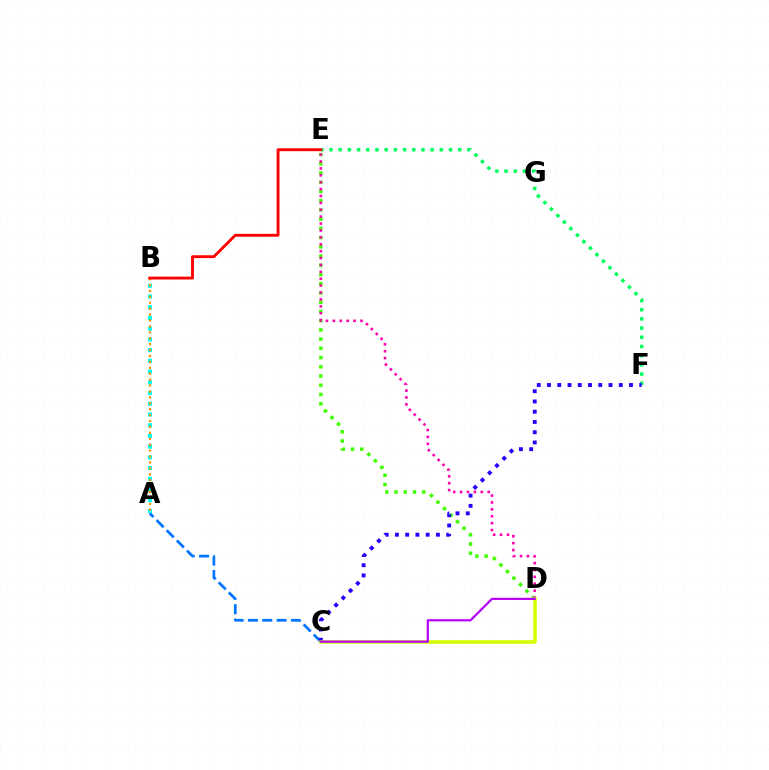{('A', 'B'): [{'color': '#00fff6', 'line_style': 'dotted', 'thickness': 2.91}, {'color': '#ff9400', 'line_style': 'dotted', 'thickness': 1.61}], ('E', 'F'): [{'color': '#00ff5c', 'line_style': 'dotted', 'thickness': 2.5}], ('A', 'C'): [{'color': '#0074ff', 'line_style': 'dashed', 'thickness': 1.95}], ('D', 'E'): [{'color': '#3dff00', 'line_style': 'dotted', 'thickness': 2.51}, {'color': '#ff00ac', 'line_style': 'dotted', 'thickness': 1.87}], ('C', 'F'): [{'color': '#2500ff', 'line_style': 'dotted', 'thickness': 2.78}], ('C', 'D'): [{'color': '#d1ff00', 'line_style': 'solid', 'thickness': 2.57}, {'color': '#b900ff', 'line_style': 'solid', 'thickness': 1.59}], ('B', 'E'): [{'color': '#ff0000', 'line_style': 'solid', 'thickness': 2.06}]}